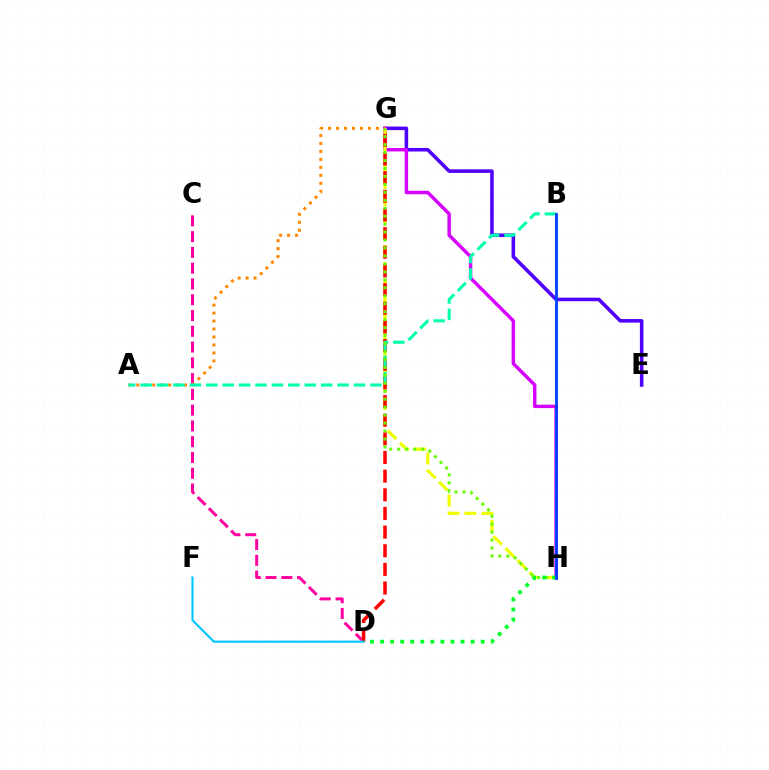{('E', 'G'): [{'color': '#4f00ff', 'line_style': 'solid', 'thickness': 2.56}], ('C', 'D'): [{'color': '#ff00a0', 'line_style': 'dashed', 'thickness': 2.14}], ('G', 'H'): [{'color': '#d600ff', 'line_style': 'solid', 'thickness': 2.47}, {'color': '#eeff00', 'line_style': 'dashed', 'thickness': 2.31}, {'color': '#66ff00', 'line_style': 'dotted', 'thickness': 2.16}], ('A', 'G'): [{'color': '#ff8800', 'line_style': 'dotted', 'thickness': 2.16}], ('D', 'G'): [{'color': '#ff0000', 'line_style': 'dashed', 'thickness': 2.53}], ('A', 'B'): [{'color': '#00ffaf', 'line_style': 'dashed', 'thickness': 2.23}], ('D', 'F'): [{'color': '#00c7ff', 'line_style': 'solid', 'thickness': 1.53}], ('D', 'H'): [{'color': '#00ff27', 'line_style': 'dotted', 'thickness': 2.73}], ('B', 'H'): [{'color': '#003fff', 'line_style': 'solid', 'thickness': 2.03}]}